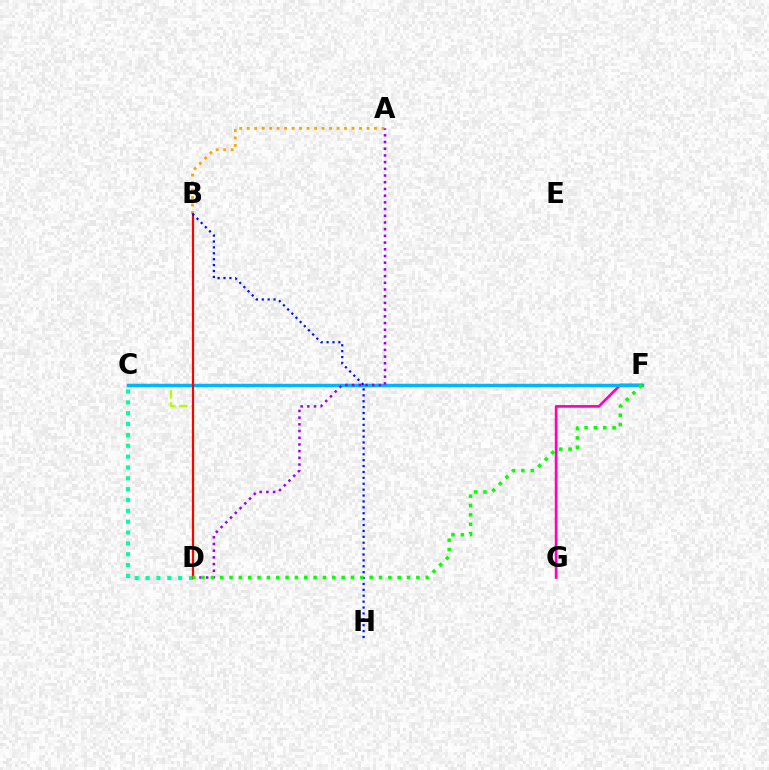{('C', 'D'): [{'color': '#b3ff00', 'line_style': 'dashed', 'thickness': 1.63}, {'color': '#00ff9d', 'line_style': 'dotted', 'thickness': 2.95}], ('A', 'B'): [{'color': '#ffa500', 'line_style': 'dotted', 'thickness': 2.03}], ('F', 'G'): [{'color': '#ff00bd', 'line_style': 'solid', 'thickness': 1.93}], ('C', 'F'): [{'color': '#00b5ff', 'line_style': 'solid', 'thickness': 2.49}], ('A', 'D'): [{'color': '#9b00ff', 'line_style': 'dotted', 'thickness': 1.82}], ('B', 'D'): [{'color': '#ff0000', 'line_style': 'solid', 'thickness': 1.57}], ('B', 'H'): [{'color': '#0010ff', 'line_style': 'dotted', 'thickness': 1.6}], ('D', 'F'): [{'color': '#08ff00', 'line_style': 'dotted', 'thickness': 2.54}]}